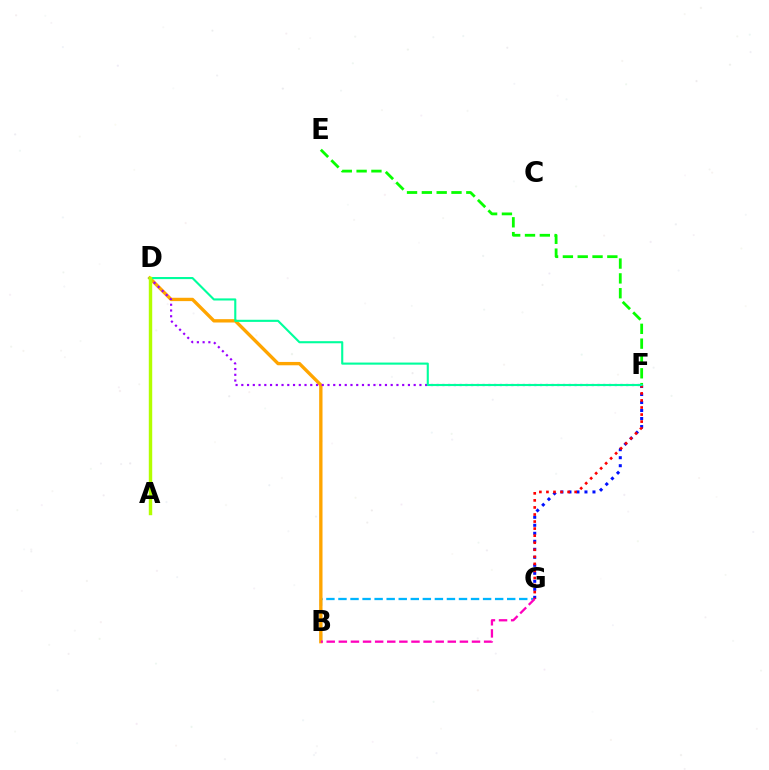{('B', 'G'): [{'color': '#00b5ff', 'line_style': 'dashed', 'thickness': 1.64}, {'color': '#ff00bd', 'line_style': 'dashed', 'thickness': 1.64}], ('F', 'G'): [{'color': '#0010ff', 'line_style': 'dotted', 'thickness': 2.17}, {'color': '#ff0000', 'line_style': 'dotted', 'thickness': 1.92}], ('E', 'F'): [{'color': '#08ff00', 'line_style': 'dashed', 'thickness': 2.01}], ('B', 'D'): [{'color': '#ffa500', 'line_style': 'solid', 'thickness': 2.41}], ('D', 'F'): [{'color': '#9b00ff', 'line_style': 'dotted', 'thickness': 1.56}, {'color': '#00ff9d', 'line_style': 'solid', 'thickness': 1.52}], ('A', 'D'): [{'color': '#b3ff00', 'line_style': 'solid', 'thickness': 2.46}]}